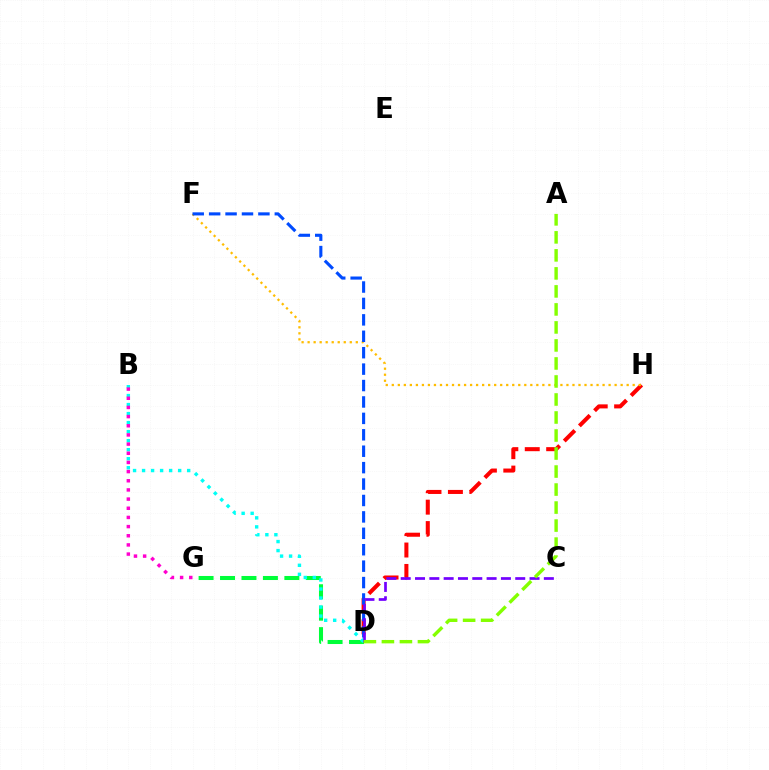{('D', 'H'): [{'color': '#ff0000', 'line_style': 'dashed', 'thickness': 2.91}], ('F', 'H'): [{'color': '#ffbd00', 'line_style': 'dotted', 'thickness': 1.64}], ('D', 'G'): [{'color': '#00ff39', 'line_style': 'dashed', 'thickness': 2.91}], ('B', 'D'): [{'color': '#00fff6', 'line_style': 'dotted', 'thickness': 2.45}], ('D', 'F'): [{'color': '#004bff', 'line_style': 'dashed', 'thickness': 2.23}], ('C', 'D'): [{'color': '#7200ff', 'line_style': 'dashed', 'thickness': 1.94}], ('B', 'G'): [{'color': '#ff00cf', 'line_style': 'dotted', 'thickness': 2.49}], ('A', 'D'): [{'color': '#84ff00', 'line_style': 'dashed', 'thickness': 2.45}]}